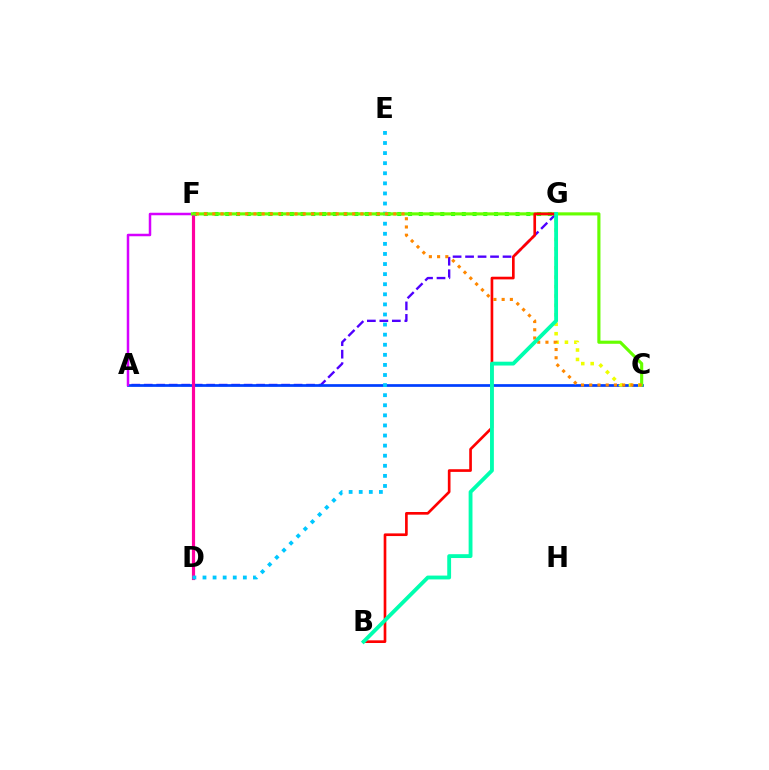{('A', 'G'): [{'color': '#4f00ff', 'line_style': 'dashed', 'thickness': 1.7}], ('F', 'G'): [{'color': '#00ff27', 'line_style': 'dotted', 'thickness': 2.92}], ('A', 'C'): [{'color': '#003fff', 'line_style': 'solid', 'thickness': 1.96}], ('D', 'F'): [{'color': '#ff00a0', 'line_style': 'solid', 'thickness': 2.29}], ('D', 'E'): [{'color': '#00c7ff', 'line_style': 'dotted', 'thickness': 2.74}], ('C', 'G'): [{'color': '#eeff00', 'line_style': 'dotted', 'thickness': 2.56}], ('A', 'F'): [{'color': '#d600ff', 'line_style': 'solid', 'thickness': 1.8}], ('C', 'F'): [{'color': '#66ff00', 'line_style': 'solid', 'thickness': 2.26}, {'color': '#ff8800', 'line_style': 'dotted', 'thickness': 2.24}], ('B', 'G'): [{'color': '#ff0000', 'line_style': 'solid', 'thickness': 1.92}, {'color': '#00ffaf', 'line_style': 'solid', 'thickness': 2.77}]}